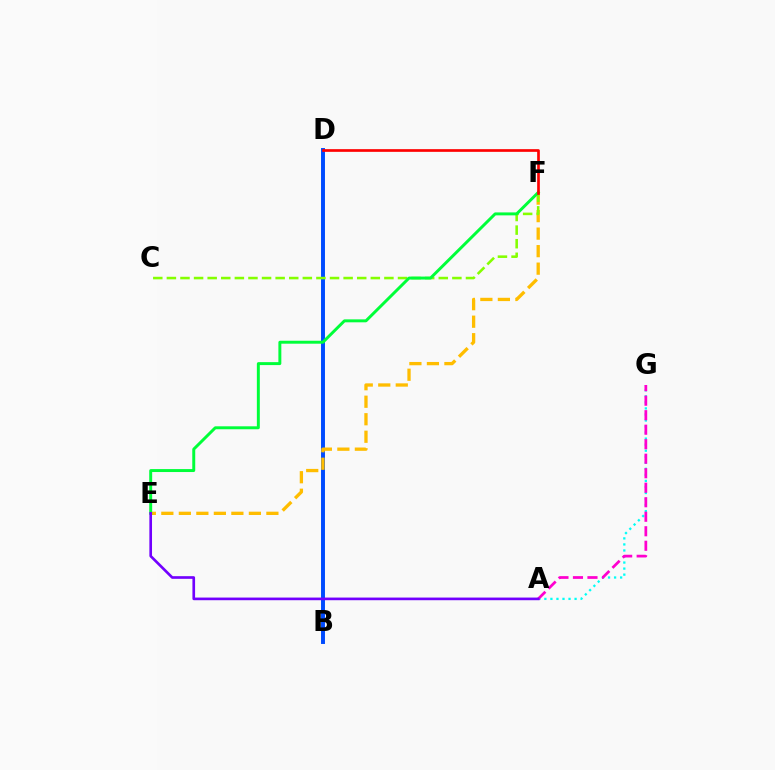{('A', 'G'): [{'color': '#00fff6', 'line_style': 'dotted', 'thickness': 1.64}, {'color': '#ff00cf', 'line_style': 'dashed', 'thickness': 1.97}], ('B', 'D'): [{'color': '#004bff', 'line_style': 'solid', 'thickness': 2.84}], ('E', 'F'): [{'color': '#ffbd00', 'line_style': 'dashed', 'thickness': 2.38}, {'color': '#00ff39', 'line_style': 'solid', 'thickness': 2.12}], ('C', 'F'): [{'color': '#84ff00', 'line_style': 'dashed', 'thickness': 1.85}], ('D', 'F'): [{'color': '#ff0000', 'line_style': 'solid', 'thickness': 1.93}], ('A', 'E'): [{'color': '#7200ff', 'line_style': 'solid', 'thickness': 1.91}]}